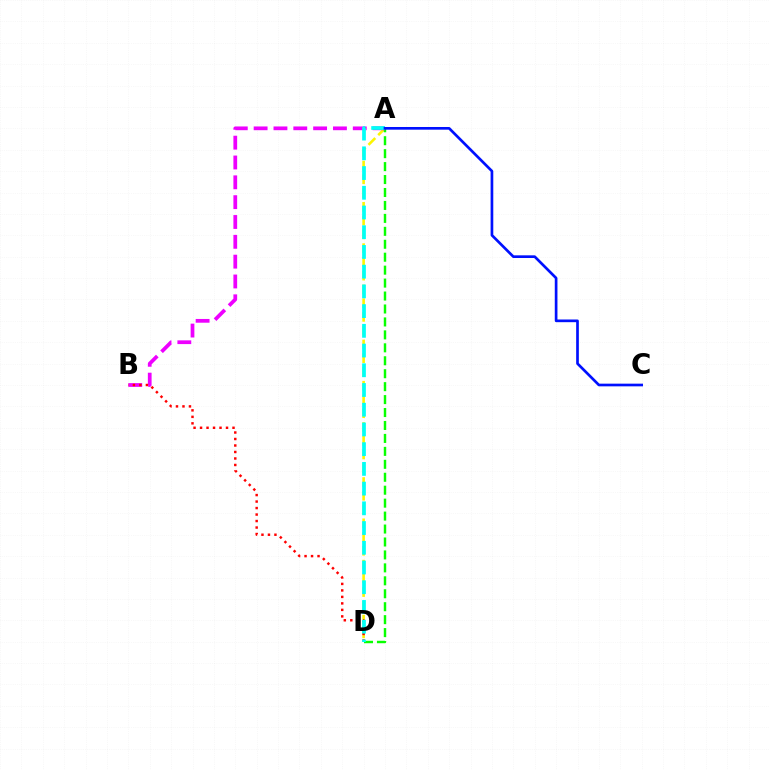{('A', 'D'): [{'color': '#fcf500', 'line_style': 'dashed', 'thickness': 1.87}, {'color': '#08ff00', 'line_style': 'dashed', 'thickness': 1.76}, {'color': '#00fff6', 'line_style': 'dashed', 'thickness': 2.68}], ('A', 'B'): [{'color': '#ee00ff', 'line_style': 'dashed', 'thickness': 2.69}], ('B', 'D'): [{'color': '#ff0000', 'line_style': 'dotted', 'thickness': 1.76}], ('A', 'C'): [{'color': '#0010ff', 'line_style': 'solid', 'thickness': 1.93}]}